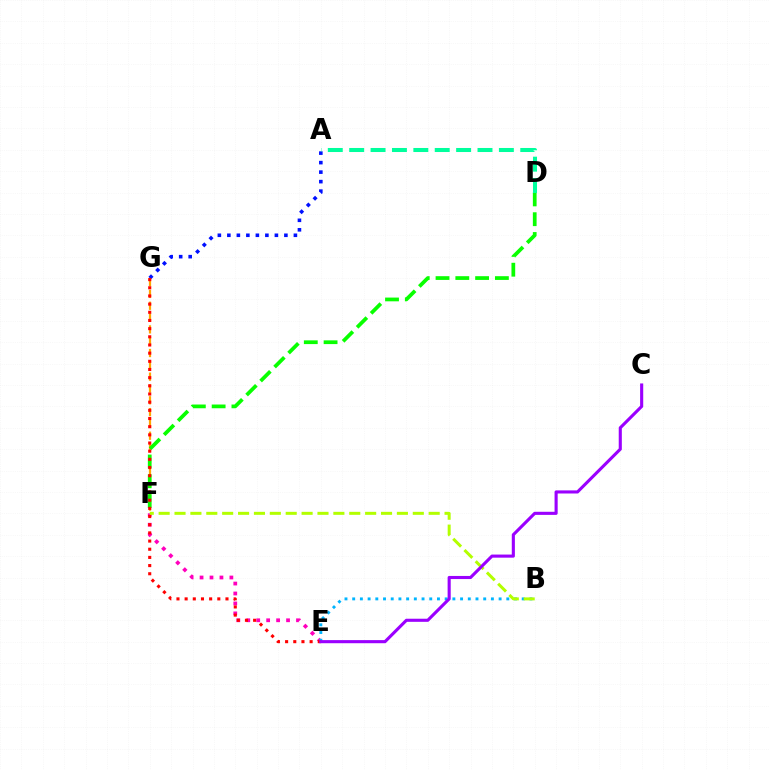{('F', 'G'): [{'color': '#ffa500', 'line_style': 'dashed', 'thickness': 1.61}], ('E', 'F'): [{'color': '#ff00bd', 'line_style': 'dotted', 'thickness': 2.7}], ('A', 'G'): [{'color': '#0010ff', 'line_style': 'dotted', 'thickness': 2.58}], ('B', 'E'): [{'color': '#00b5ff', 'line_style': 'dotted', 'thickness': 2.09}], ('D', 'F'): [{'color': '#08ff00', 'line_style': 'dashed', 'thickness': 2.69}], ('A', 'D'): [{'color': '#00ff9d', 'line_style': 'dashed', 'thickness': 2.91}], ('E', 'G'): [{'color': '#ff0000', 'line_style': 'dotted', 'thickness': 2.22}], ('B', 'F'): [{'color': '#b3ff00', 'line_style': 'dashed', 'thickness': 2.16}], ('C', 'E'): [{'color': '#9b00ff', 'line_style': 'solid', 'thickness': 2.23}]}